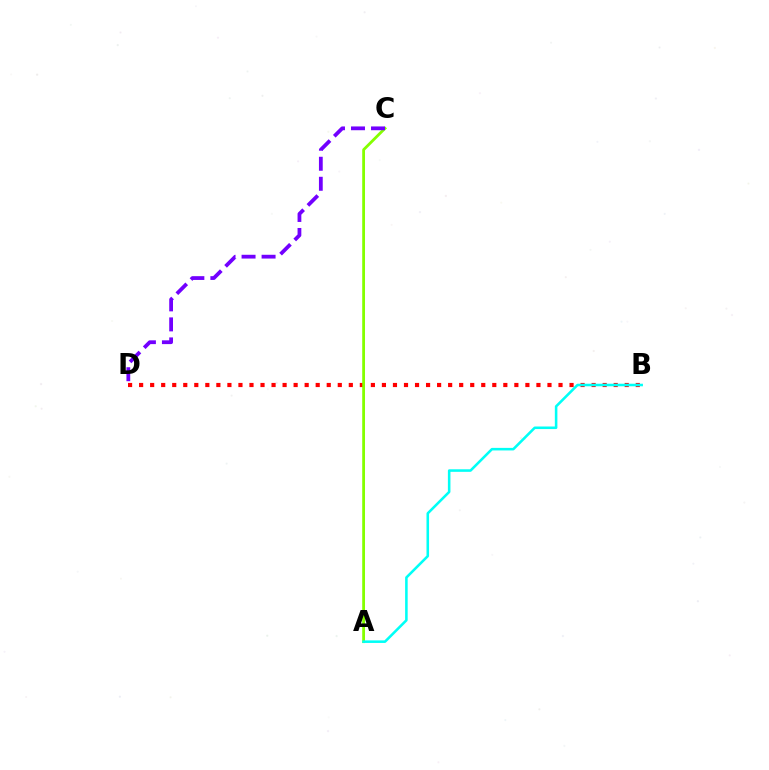{('B', 'D'): [{'color': '#ff0000', 'line_style': 'dotted', 'thickness': 3.0}], ('A', 'C'): [{'color': '#84ff00', 'line_style': 'solid', 'thickness': 2.01}], ('A', 'B'): [{'color': '#00fff6', 'line_style': 'solid', 'thickness': 1.84}], ('C', 'D'): [{'color': '#7200ff', 'line_style': 'dashed', 'thickness': 2.72}]}